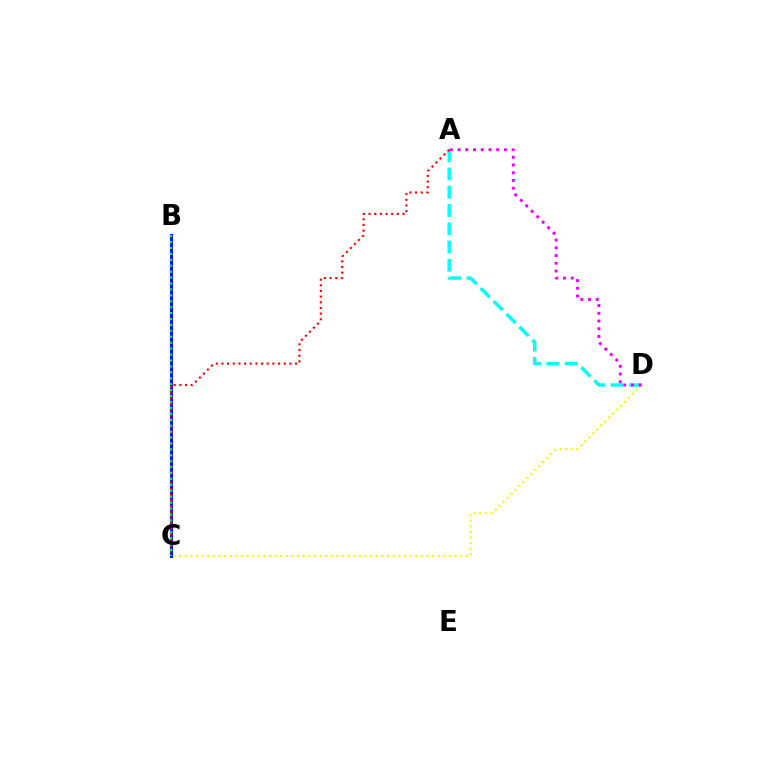{('A', 'D'): [{'color': '#00fff6', 'line_style': 'dashed', 'thickness': 2.48}, {'color': '#ee00ff', 'line_style': 'dotted', 'thickness': 2.1}], ('B', 'C'): [{'color': '#0010ff', 'line_style': 'solid', 'thickness': 2.15}, {'color': '#08ff00', 'line_style': 'dotted', 'thickness': 1.61}], ('A', 'C'): [{'color': '#ff0000', 'line_style': 'dotted', 'thickness': 1.54}], ('C', 'D'): [{'color': '#fcf500', 'line_style': 'dotted', 'thickness': 1.53}]}